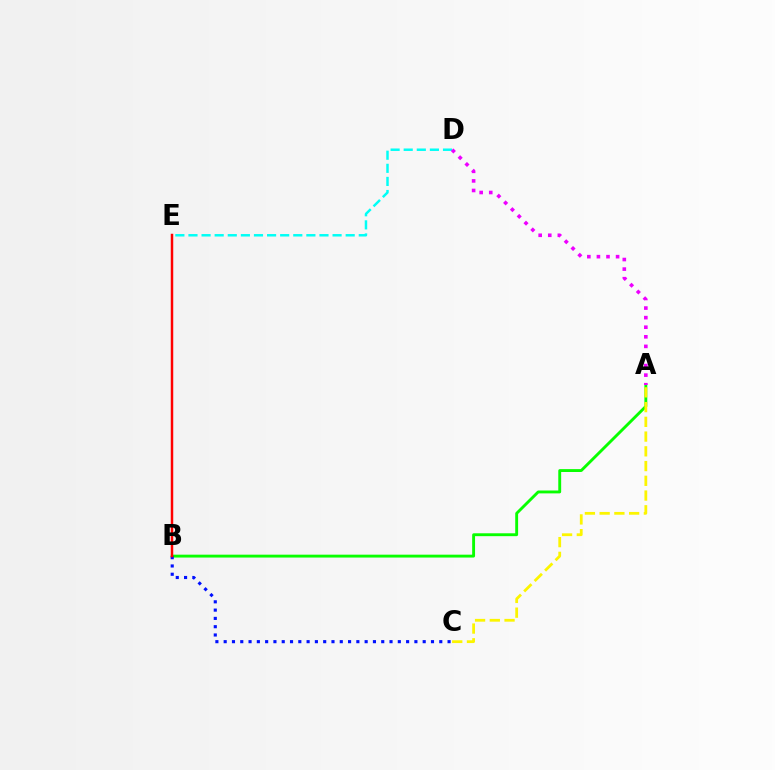{('A', 'B'): [{'color': '#08ff00', 'line_style': 'solid', 'thickness': 2.07}], ('A', 'C'): [{'color': '#fcf500', 'line_style': 'dashed', 'thickness': 2.0}], ('D', 'E'): [{'color': '#00fff6', 'line_style': 'dashed', 'thickness': 1.78}], ('A', 'D'): [{'color': '#ee00ff', 'line_style': 'dotted', 'thickness': 2.6}], ('B', 'C'): [{'color': '#0010ff', 'line_style': 'dotted', 'thickness': 2.25}], ('B', 'E'): [{'color': '#ff0000', 'line_style': 'solid', 'thickness': 1.78}]}